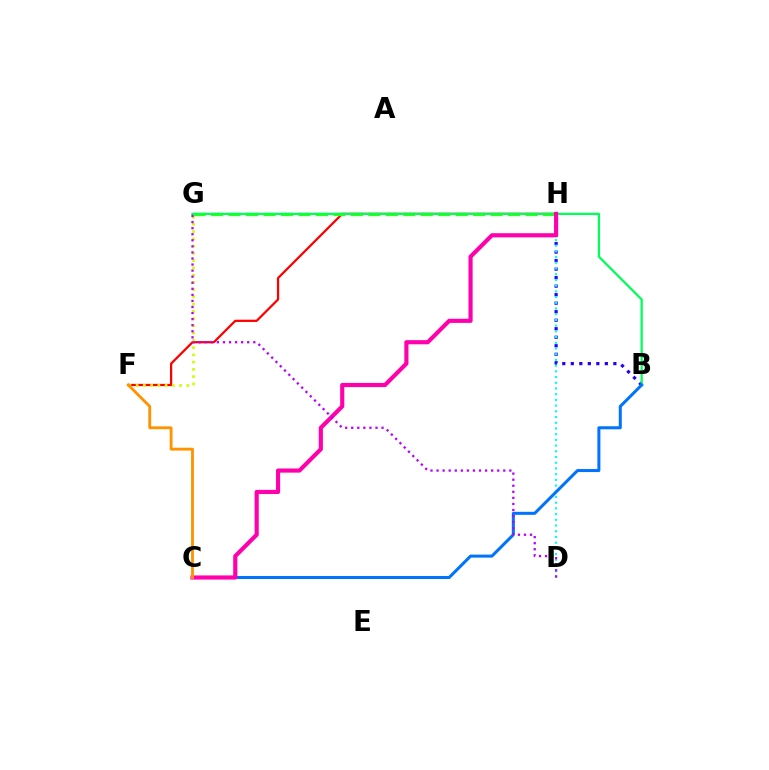{('B', 'H'): [{'color': '#2500ff', 'line_style': 'dotted', 'thickness': 2.31}], ('F', 'H'): [{'color': '#ff0000', 'line_style': 'solid', 'thickness': 1.62}], ('G', 'H'): [{'color': '#3dff00', 'line_style': 'dashed', 'thickness': 2.37}], ('D', 'H'): [{'color': '#00fff6', 'line_style': 'dotted', 'thickness': 1.55}], ('B', 'G'): [{'color': '#00ff5c', 'line_style': 'solid', 'thickness': 1.63}], ('F', 'G'): [{'color': '#d1ff00', 'line_style': 'dotted', 'thickness': 1.97}], ('B', 'C'): [{'color': '#0074ff', 'line_style': 'solid', 'thickness': 2.18}], ('C', 'H'): [{'color': '#ff00ac', 'line_style': 'solid', 'thickness': 2.98}], ('C', 'F'): [{'color': '#ff9400', 'line_style': 'solid', 'thickness': 2.06}], ('D', 'G'): [{'color': '#b900ff', 'line_style': 'dotted', 'thickness': 1.65}]}